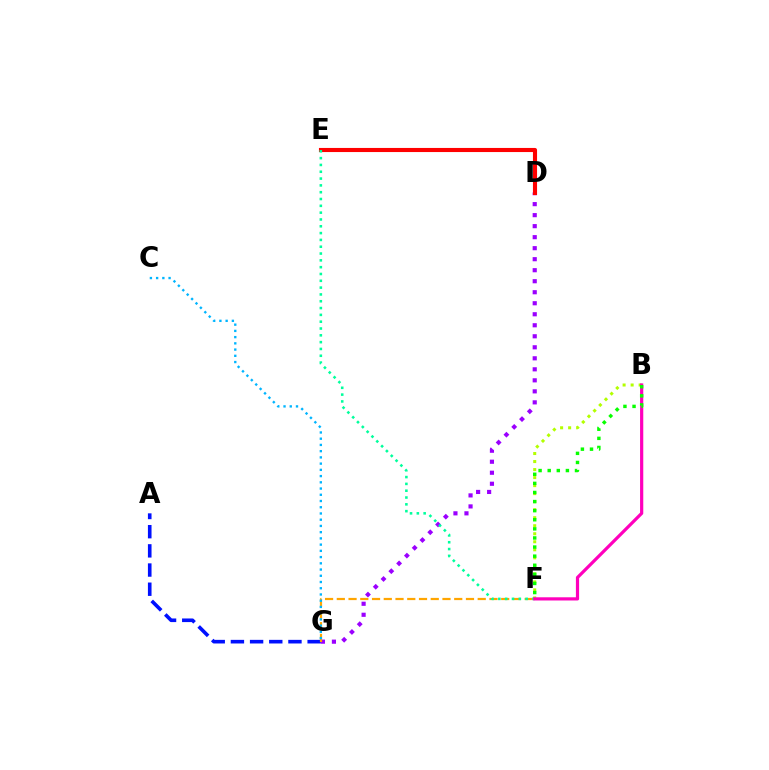{('A', 'G'): [{'color': '#0010ff', 'line_style': 'dashed', 'thickness': 2.61}], ('D', 'G'): [{'color': '#9b00ff', 'line_style': 'dotted', 'thickness': 2.99}], ('B', 'F'): [{'color': '#b3ff00', 'line_style': 'dotted', 'thickness': 2.18}, {'color': '#ff00bd', 'line_style': 'solid', 'thickness': 2.3}, {'color': '#08ff00', 'line_style': 'dotted', 'thickness': 2.47}], ('D', 'E'): [{'color': '#ff0000', 'line_style': 'solid', 'thickness': 2.96}], ('F', 'G'): [{'color': '#ffa500', 'line_style': 'dashed', 'thickness': 1.6}], ('E', 'F'): [{'color': '#00ff9d', 'line_style': 'dotted', 'thickness': 1.85}], ('C', 'G'): [{'color': '#00b5ff', 'line_style': 'dotted', 'thickness': 1.69}]}